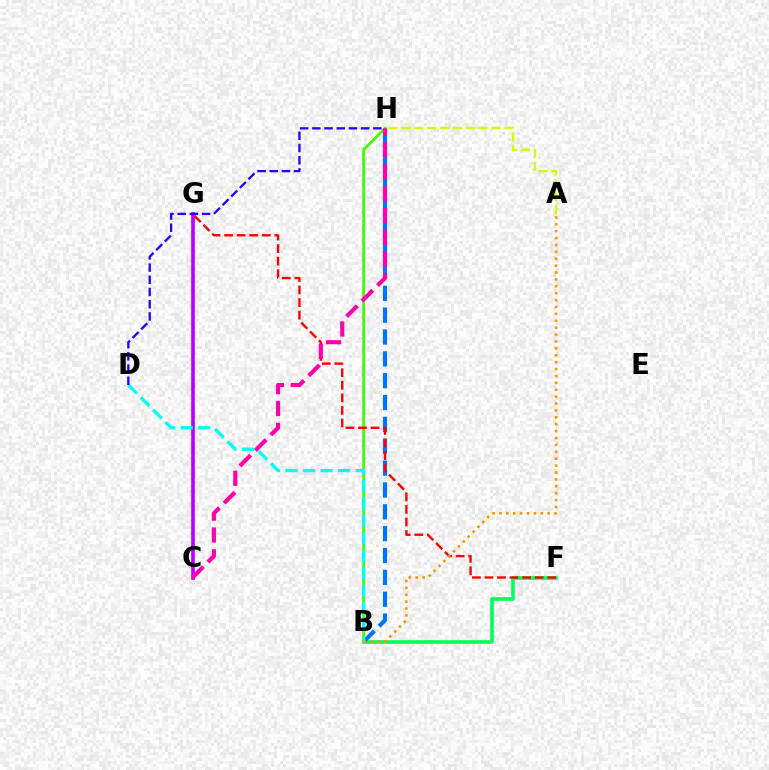{('B', 'F'): [{'color': '#00ff5c', 'line_style': 'solid', 'thickness': 2.6}], ('B', 'H'): [{'color': '#0074ff', 'line_style': 'dashed', 'thickness': 2.97}, {'color': '#3dff00', 'line_style': 'solid', 'thickness': 1.98}], ('C', 'G'): [{'color': '#b900ff', 'line_style': 'solid', 'thickness': 2.61}], ('B', 'D'): [{'color': '#00fff6', 'line_style': 'dashed', 'thickness': 2.38}], ('F', 'G'): [{'color': '#ff0000', 'line_style': 'dashed', 'thickness': 1.71}], ('C', 'H'): [{'color': '#ff00ac', 'line_style': 'dashed', 'thickness': 2.97}], ('A', 'H'): [{'color': '#d1ff00', 'line_style': 'dashed', 'thickness': 1.75}], ('A', 'B'): [{'color': '#ff9400', 'line_style': 'dotted', 'thickness': 1.87}], ('D', 'H'): [{'color': '#2500ff', 'line_style': 'dashed', 'thickness': 1.66}]}